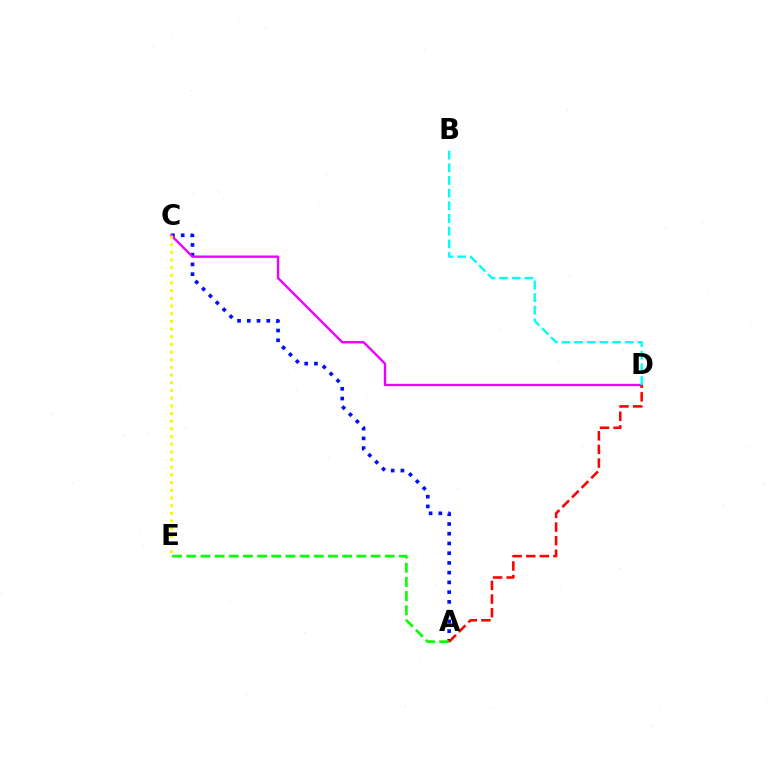{('A', 'C'): [{'color': '#0010ff', 'line_style': 'dotted', 'thickness': 2.65}], ('C', 'D'): [{'color': '#ee00ff', 'line_style': 'solid', 'thickness': 1.71}], ('C', 'E'): [{'color': '#fcf500', 'line_style': 'dotted', 'thickness': 2.09}], ('A', 'E'): [{'color': '#08ff00', 'line_style': 'dashed', 'thickness': 1.93}], ('B', 'D'): [{'color': '#00fff6', 'line_style': 'dashed', 'thickness': 1.72}], ('A', 'D'): [{'color': '#ff0000', 'line_style': 'dashed', 'thickness': 1.85}]}